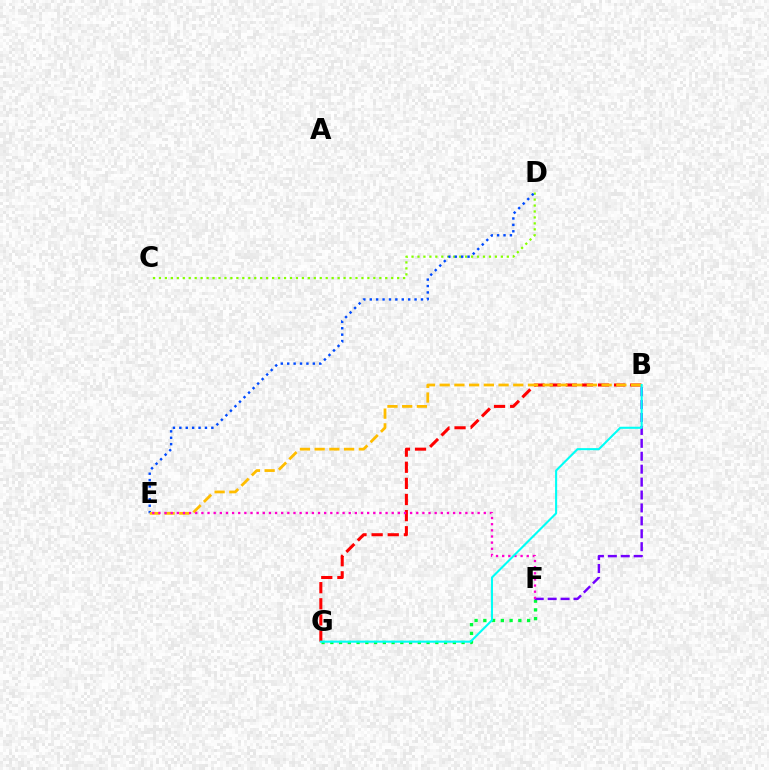{('F', 'G'): [{'color': '#00ff39', 'line_style': 'dotted', 'thickness': 2.38}], ('C', 'D'): [{'color': '#84ff00', 'line_style': 'dotted', 'thickness': 1.62}], ('B', 'G'): [{'color': '#ff0000', 'line_style': 'dashed', 'thickness': 2.19}, {'color': '#00fff6', 'line_style': 'solid', 'thickness': 1.51}], ('D', 'E'): [{'color': '#004bff', 'line_style': 'dotted', 'thickness': 1.74}], ('B', 'E'): [{'color': '#ffbd00', 'line_style': 'dashed', 'thickness': 2.0}], ('B', 'F'): [{'color': '#7200ff', 'line_style': 'dashed', 'thickness': 1.76}], ('E', 'F'): [{'color': '#ff00cf', 'line_style': 'dotted', 'thickness': 1.67}]}